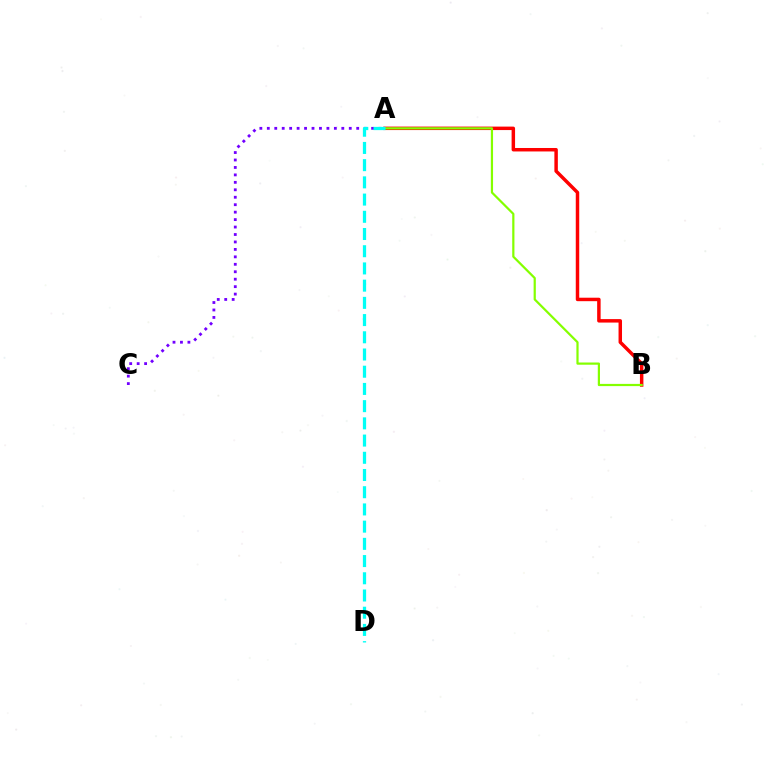{('A', 'B'): [{'color': '#ff0000', 'line_style': 'solid', 'thickness': 2.5}, {'color': '#84ff00', 'line_style': 'solid', 'thickness': 1.59}], ('A', 'C'): [{'color': '#7200ff', 'line_style': 'dotted', 'thickness': 2.02}], ('A', 'D'): [{'color': '#00fff6', 'line_style': 'dashed', 'thickness': 2.34}]}